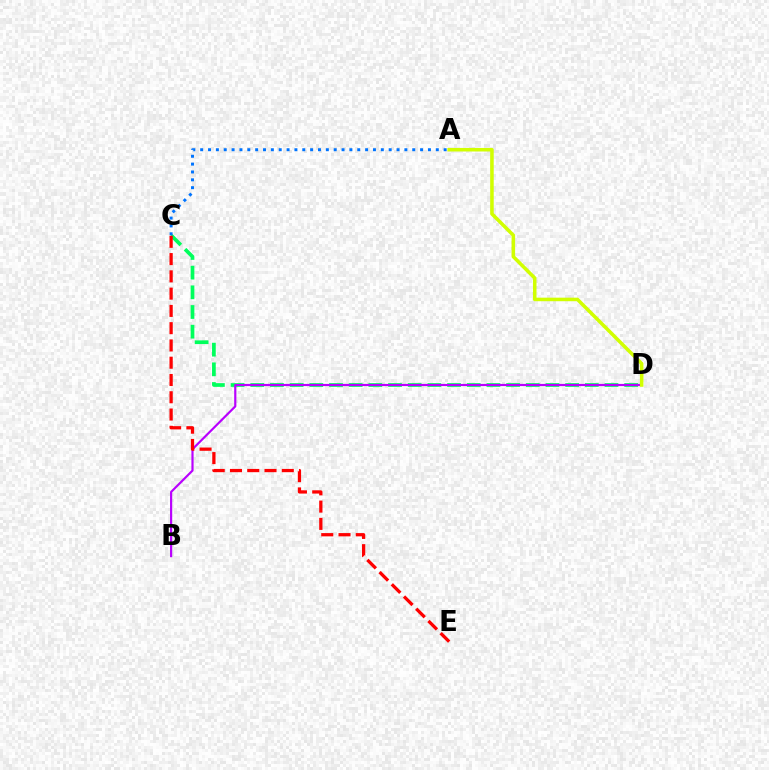{('C', 'D'): [{'color': '#00ff5c', 'line_style': 'dashed', 'thickness': 2.67}], ('A', 'C'): [{'color': '#0074ff', 'line_style': 'dotted', 'thickness': 2.13}], ('B', 'D'): [{'color': '#b900ff', 'line_style': 'solid', 'thickness': 1.57}], ('C', 'E'): [{'color': '#ff0000', 'line_style': 'dashed', 'thickness': 2.35}], ('A', 'D'): [{'color': '#d1ff00', 'line_style': 'solid', 'thickness': 2.55}]}